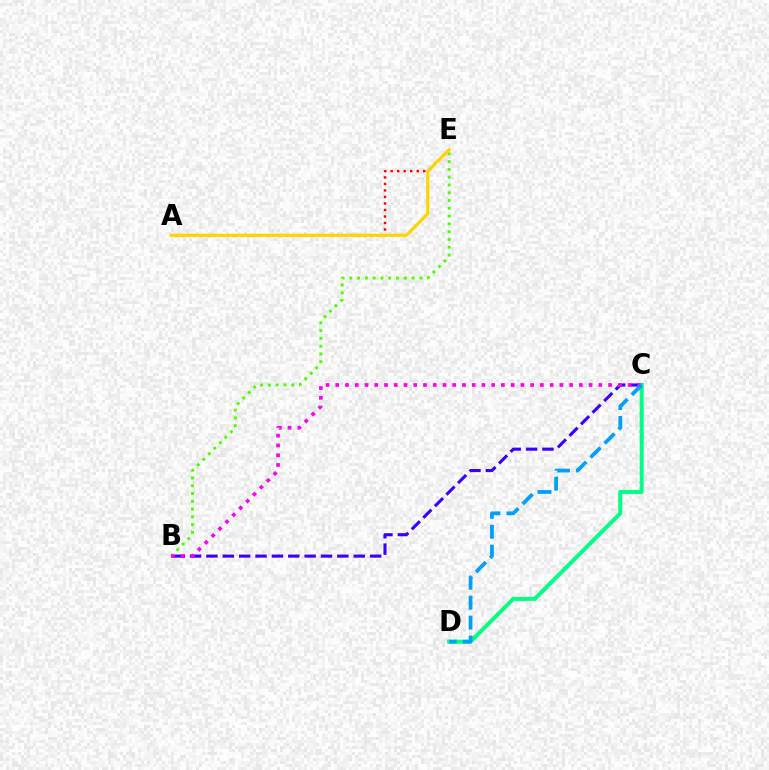{('B', 'C'): [{'color': '#3700ff', 'line_style': 'dashed', 'thickness': 2.22}, {'color': '#ff00ed', 'line_style': 'dotted', 'thickness': 2.65}], ('C', 'D'): [{'color': '#00ff86', 'line_style': 'solid', 'thickness': 2.88}, {'color': '#009eff', 'line_style': 'dashed', 'thickness': 2.71}], ('B', 'E'): [{'color': '#4fff00', 'line_style': 'dotted', 'thickness': 2.11}], ('A', 'E'): [{'color': '#ff0000', 'line_style': 'dotted', 'thickness': 1.77}, {'color': '#ffd500', 'line_style': 'solid', 'thickness': 2.29}]}